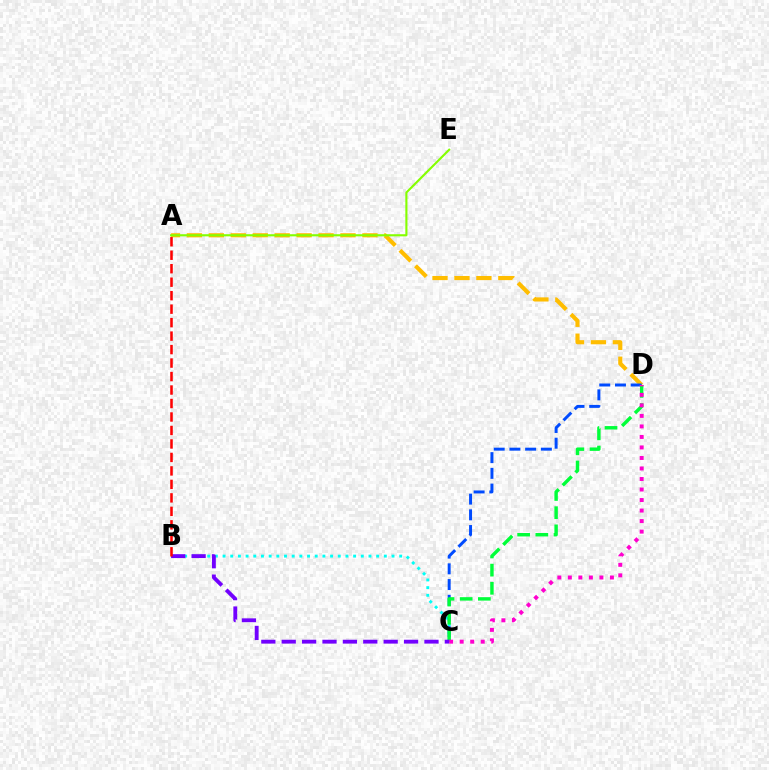{('A', 'D'): [{'color': '#ffbd00', 'line_style': 'dashed', 'thickness': 2.98}], ('B', 'C'): [{'color': '#00fff6', 'line_style': 'dotted', 'thickness': 2.09}, {'color': '#7200ff', 'line_style': 'dashed', 'thickness': 2.77}], ('A', 'E'): [{'color': '#84ff00', 'line_style': 'solid', 'thickness': 1.53}], ('C', 'D'): [{'color': '#004bff', 'line_style': 'dashed', 'thickness': 2.14}, {'color': '#00ff39', 'line_style': 'dashed', 'thickness': 2.47}, {'color': '#ff00cf', 'line_style': 'dotted', 'thickness': 2.86}], ('A', 'B'): [{'color': '#ff0000', 'line_style': 'dashed', 'thickness': 1.83}]}